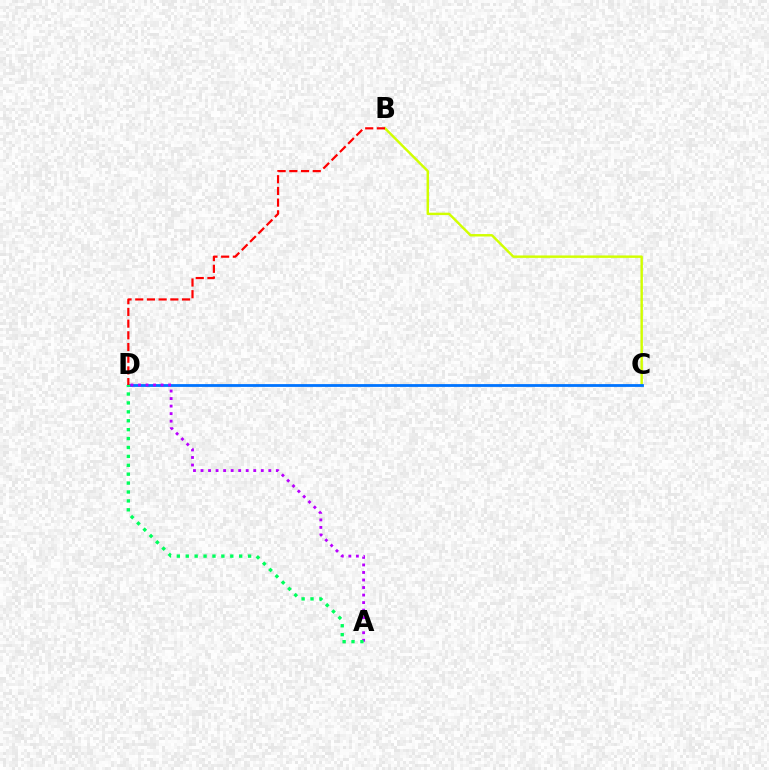{('B', 'C'): [{'color': '#d1ff00', 'line_style': 'solid', 'thickness': 1.75}], ('C', 'D'): [{'color': '#0074ff', 'line_style': 'solid', 'thickness': 2.01}], ('A', 'D'): [{'color': '#b900ff', 'line_style': 'dotted', 'thickness': 2.05}, {'color': '#00ff5c', 'line_style': 'dotted', 'thickness': 2.42}], ('B', 'D'): [{'color': '#ff0000', 'line_style': 'dashed', 'thickness': 1.59}]}